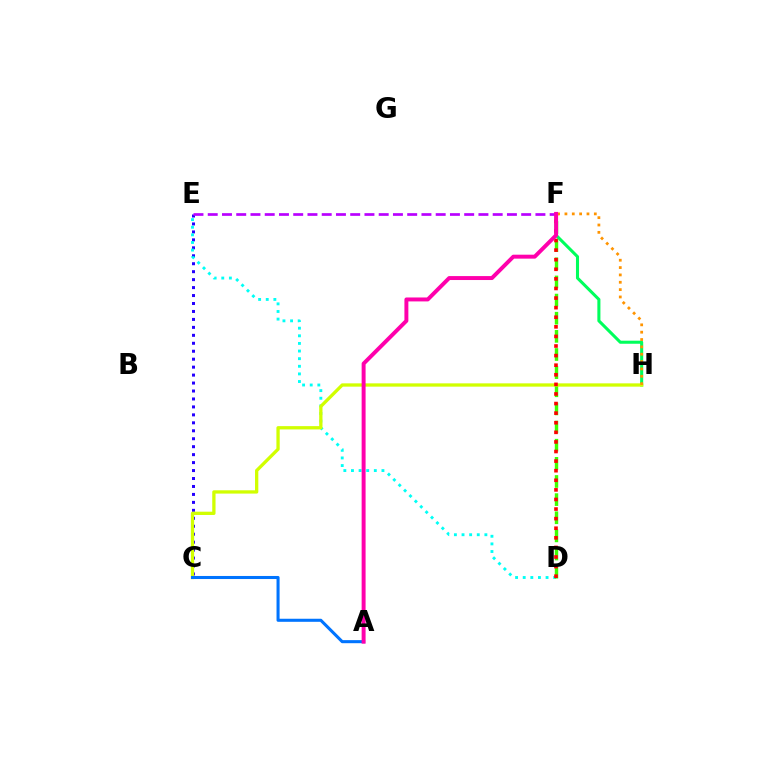{('F', 'H'): [{'color': '#00ff5c', 'line_style': 'solid', 'thickness': 2.2}, {'color': '#ff9400', 'line_style': 'dotted', 'thickness': 2.0}], ('C', 'E'): [{'color': '#2500ff', 'line_style': 'dotted', 'thickness': 2.16}], ('D', 'E'): [{'color': '#00fff6', 'line_style': 'dotted', 'thickness': 2.07}], ('D', 'F'): [{'color': '#3dff00', 'line_style': 'dashed', 'thickness': 2.46}, {'color': '#ff0000', 'line_style': 'dotted', 'thickness': 2.61}], ('C', 'H'): [{'color': '#d1ff00', 'line_style': 'solid', 'thickness': 2.37}], ('A', 'C'): [{'color': '#0074ff', 'line_style': 'solid', 'thickness': 2.2}], ('E', 'F'): [{'color': '#b900ff', 'line_style': 'dashed', 'thickness': 1.94}], ('A', 'F'): [{'color': '#ff00ac', 'line_style': 'solid', 'thickness': 2.84}]}